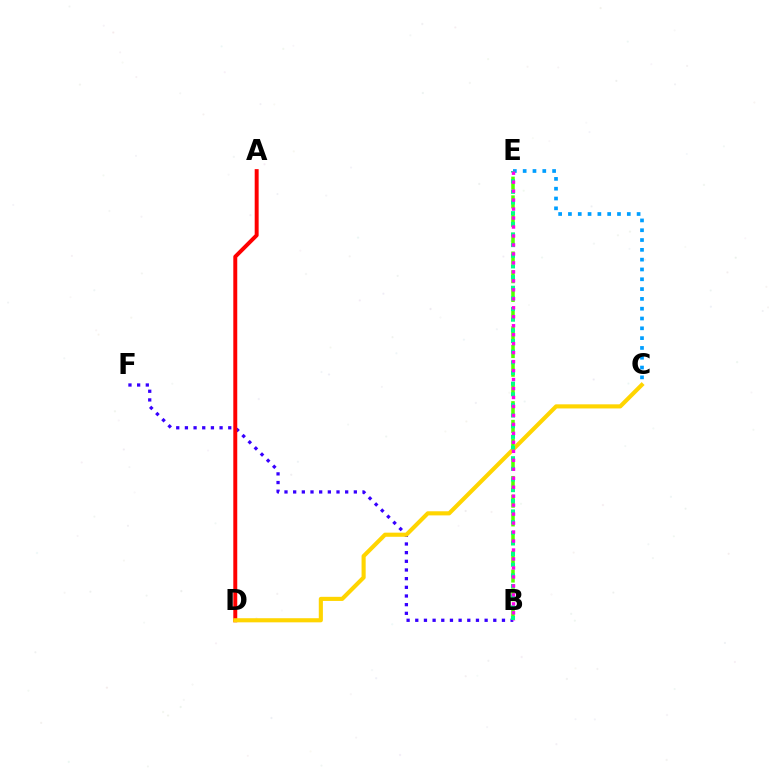{('B', 'F'): [{'color': '#3700ff', 'line_style': 'dotted', 'thickness': 2.36}], ('B', 'E'): [{'color': '#4fff00', 'line_style': 'dashed', 'thickness': 2.54}, {'color': '#00ff86', 'line_style': 'dotted', 'thickness': 2.89}, {'color': '#ff00ed', 'line_style': 'dotted', 'thickness': 2.44}], ('C', 'E'): [{'color': '#009eff', 'line_style': 'dotted', 'thickness': 2.67}], ('A', 'D'): [{'color': '#ff0000', 'line_style': 'solid', 'thickness': 2.84}], ('C', 'D'): [{'color': '#ffd500', 'line_style': 'solid', 'thickness': 2.96}]}